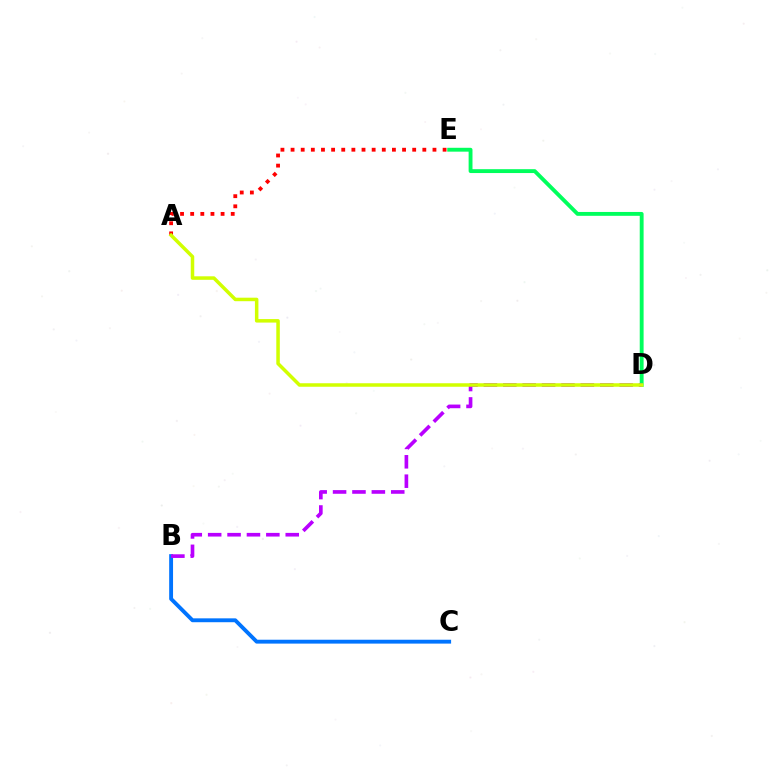{('D', 'E'): [{'color': '#00ff5c', 'line_style': 'solid', 'thickness': 2.78}], ('A', 'E'): [{'color': '#ff0000', 'line_style': 'dotted', 'thickness': 2.75}], ('B', 'C'): [{'color': '#0074ff', 'line_style': 'solid', 'thickness': 2.79}], ('B', 'D'): [{'color': '#b900ff', 'line_style': 'dashed', 'thickness': 2.63}], ('A', 'D'): [{'color': '#d1ff00', 'line_style': 'solid', 'thickness': 2.52}]}